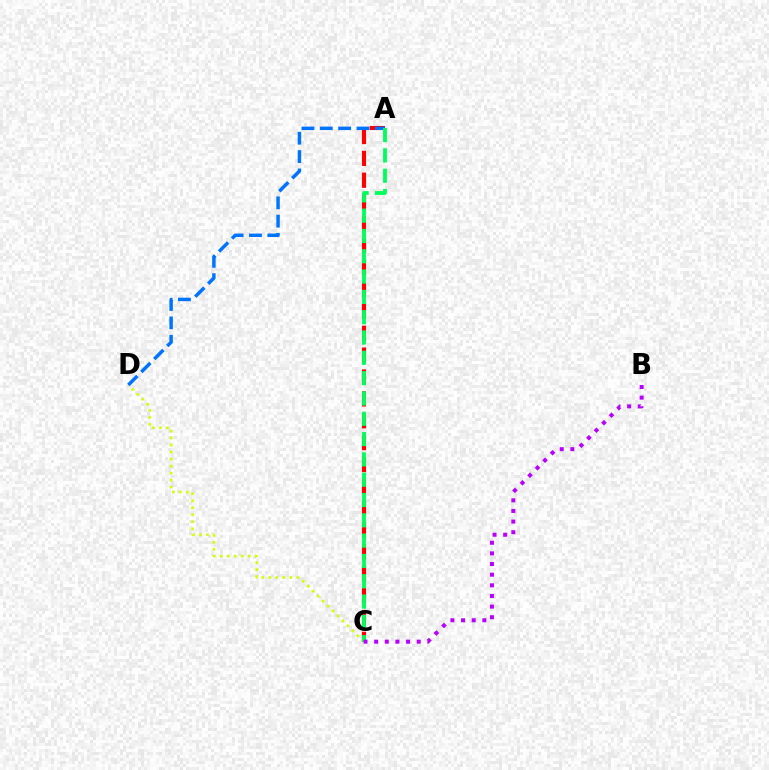{('A', 'C'): [{'color': '#ff0000', 'line_style': 'dashed', 'thickness': 2.97}, {'color': '#00ff5c', 'line_style': 'dashed', 'thickness': 2.76}], ('C', 'D'): [{'color': '#d1ff00', 'line_style': 'dotted', 'thickness': 1.9}], ('A', 'D'): [{'color': '#0074ff', 'line_style': 'dashed', 'thickness': 2.49}], ('B', 'C'): [{'color': '#b900ff', 'line_style': 'dotted', 'thickness': 2.89}]}